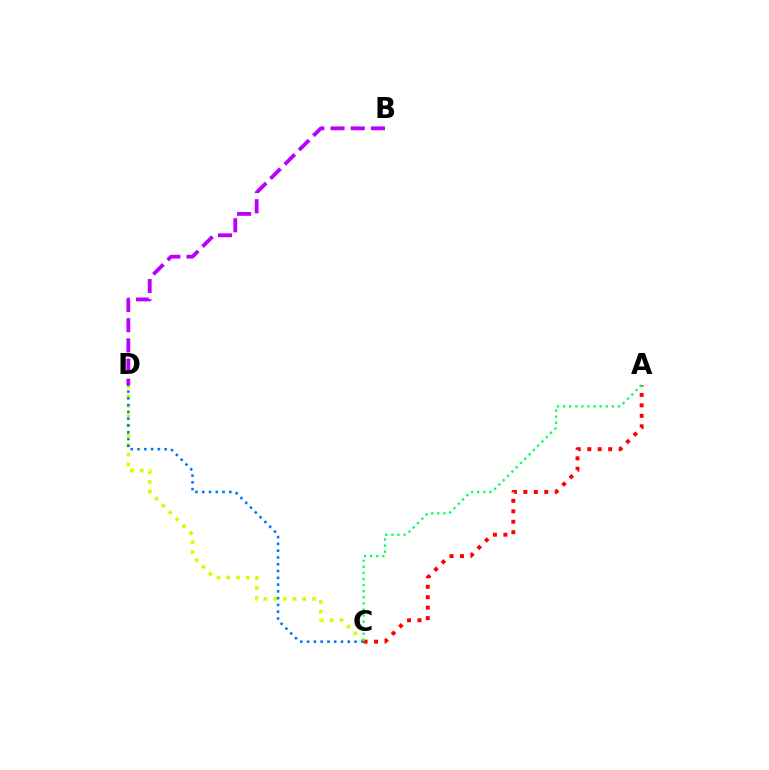{('C', 'D'): [{'color': '#d1ff00', 'line_style': 'dotted', 'thickness': 2.65}, {'color': '#0074ff', 'line_style': 'dotted', 'thickness': 1.84}], ('A', 'C'): [{'color': '#ff0000', 'line_style': 'dotted', 'thickness': 2.84}, {'color': '#00ff5c', 'line_style': 'dotted', 'thickness': 1.65}], ('B', 'D'): [{'color': '#b900ff', 'line_style': 'dashed', 'thickness': 2.74}]}